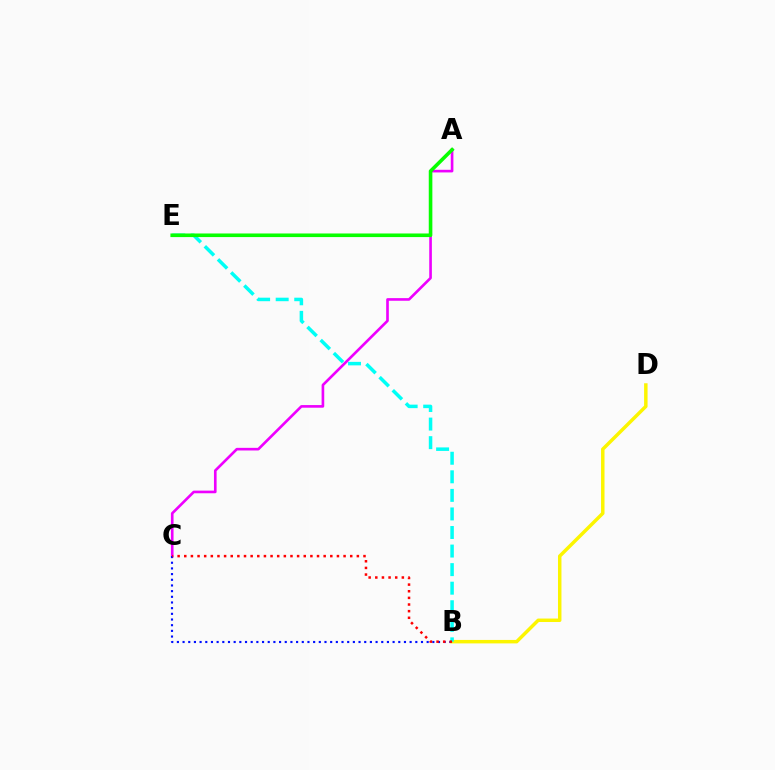{('A', 'C'): [{'color': '#ee00ff', 'line_style': 'solid', 'thickness': 1.9}], ('B', 'C'): [{'color': '#0010ff', 'line_style': 'dotted', 'thickness': 1.54}, {'color': '#ff0000', 'line_style': 'dotted', 'thickness': 1.8}], ('B', 'D'): [{'color': '#fcf500', 'line_style': 'solid', 'thickness': 2.5}], ('B', 'E'): [{'color': '#00fff6', 'line_style': 'dashed', 'thickness': 2.52}], ('A', 'E'): [{'color': '#08ff00', 'line_style': 'solid', 'thickness': 2.59}]}